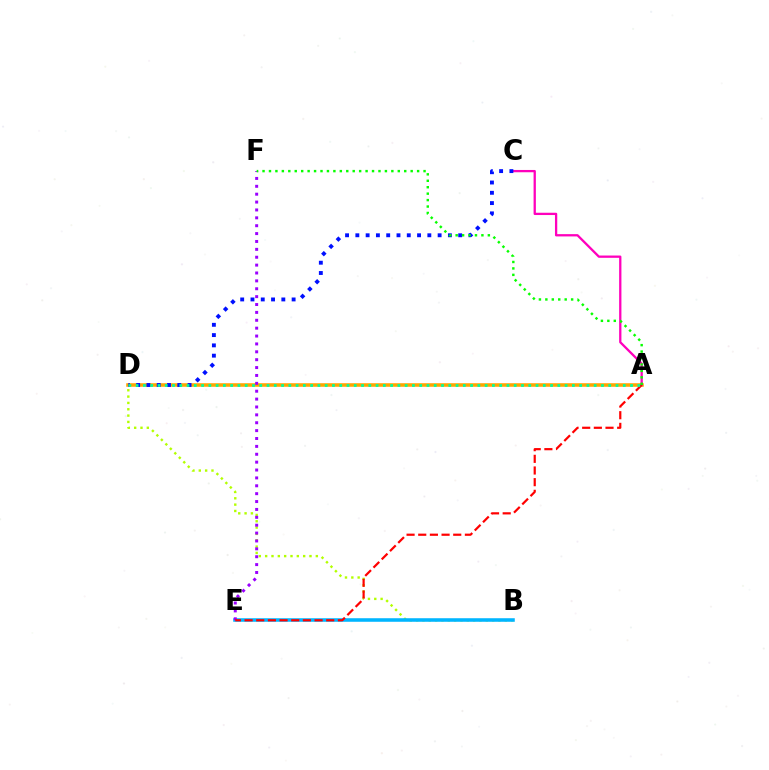{('B', 'D'): [{'color': '#b3ff00', 'line_style': 'dotted', 'thickness': 1.72}], ('B', 'E'): [{'color': '#00b5ff', 'line_style': 'solid', 'thickness': 2.56}], ('A', 'D'): [{'color': '#ffa500', 'line_style': 'solid', 'thickness': 2.56}, {'color': '#00ff9d', 'line_style': 'dotted', 'thickness': 1.98}], ('A', 'C'): [{'color': '#ff00bd', 'line_style': 'solid', 'thickness': 1.65}], ('E', 'F'): [{'color': '#9b00ff', 'line_style': 'dotted', 'thickness': 2.14}], ('C', 'D'): [{'color': '#0010ff', 'line_style': 'dotted', 'thickness': 2.79}], ('A', 'E'): [{'color': '#ff0000', 'line_style': 'dashed', 'thickness': 1.58}], ('A', 'F'): [{'color': '#08ff00', 'line_style': 'dotted', 'thickness': 1.75}]}